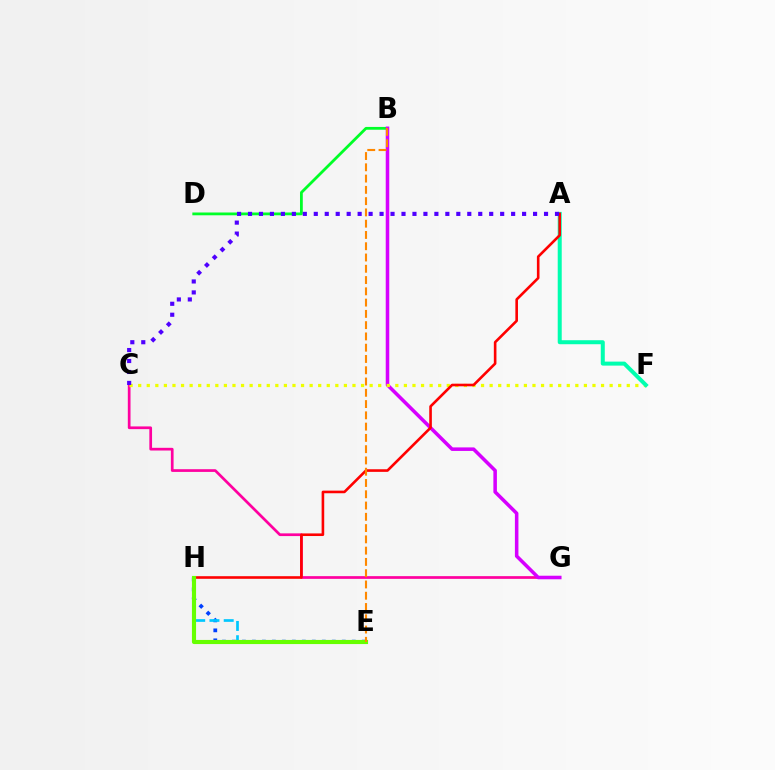{('B', 'D'): [{'color': '#00ff27', 'line_style': 'solid', 'thickness': 2.01}], ('C', 'G'): [{'color': '#ff00a0', 'line_style': 'solid', 'thickness': 1.95}], ('E', 'H'): [{'color': '#003fff', 'line_style': 'dotted', 'thickness': 2.71}, {'color': '#00c7ff', 'line_style': 'dashed', 'thickness': 1.94}, {'color': '#66ff00', 'line_style': 'solid', 'thickness': 2.97}], ('B', 'G'): [{'color': '#d600ff', 'line_style': 'solid', 'thickness': 2.55}], ('C', 'F'): [{'color': '#eeff00', 'line_style': 'dotted', 'thickness': 2.33}], ('A', 'F'): [{'color': '#00ffaf', 'line_style': 'solid', 'thickness': 2.88}], ('A', 'H'): [{'color': '#ff0000', 'line_style': 'solid', 'thickness': 1.88}], ('A', 'C'): [{'color': '#4f00ff', 'line_style': 'dotted', 'thickness': 2.98}], ('B', 'E'): [{'color': '#ff8800', 'line_style': 'dashed', 'thickness': 1.53}]}